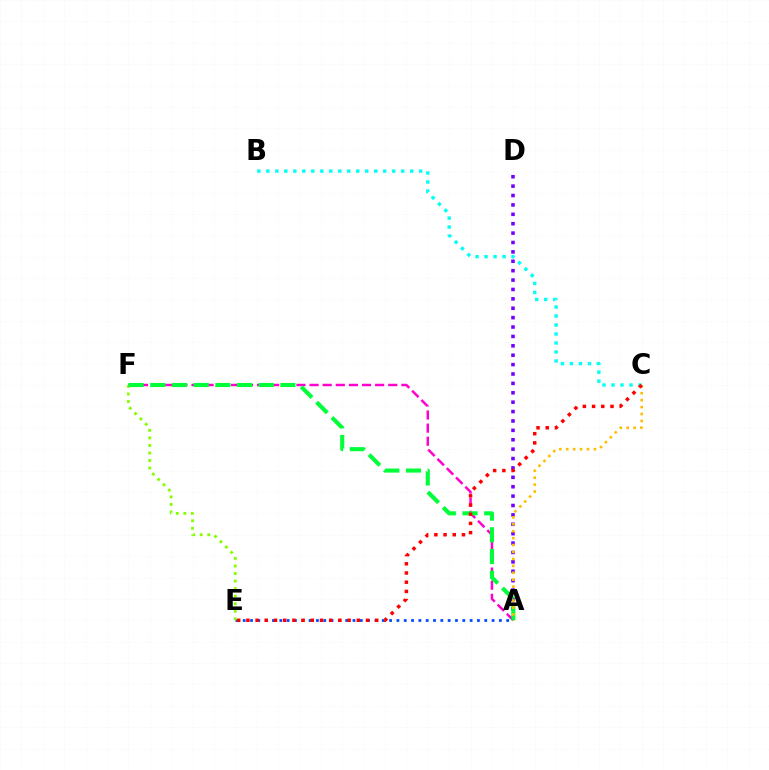{('A', 'F'): [{'color': '#ff00cf', 'line_style': 'dashed', 'thickness': 1.78}, {'color': '#00ff39', 'line_style': 'dashed', 'thickness': 2.95}], ('A', 'D'): [{'color': '#7200ff', 'line_style': 'dotted', 'thickness': 2.55}], ('A', 'E'): [{'color': '#004bff', 'line_style': 'dotted', 'thickness': 1.99}], ('E', 'F'): [{'color': '#84ff00', 'line_style': 'dotted', 'thickness': 2.05}], ('B', 'C'): [{'color': '#00fff6', 'line_style': 'dotted', 'thickness': 2.44}], ('A', 'C'): [{'color': '#ffbd00', 'line_style': 'dotted', 'thickness': 1.88}], ('C', 'E'): [{'color': '#ff0000', 'line_style': 'dotted', 'thickness': 2.5}]}